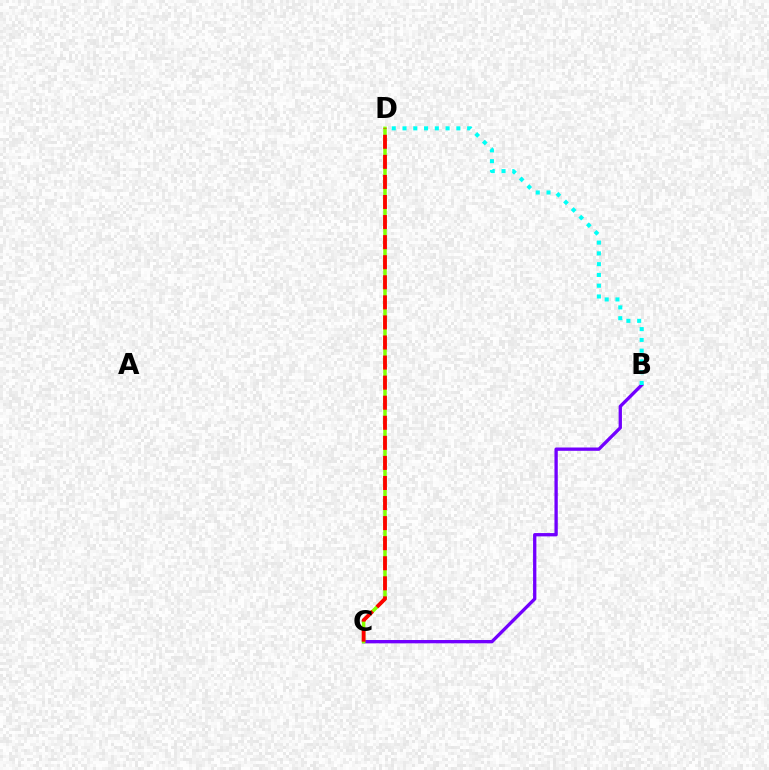{('B', 'C'): [{'color': '#7200ff', 'line_style': 'solid', 'thickness': 2.39}], ('B', 'D'): [{'color': '#00fff6', 'line_style': 'dotted', 'thickness': 2.93}], ('C', 'D'): [{'color': '#84ff00', 'line_style': 'solid', 'thickness': 2.53}, {'color': '#ff0000', 'line_style': 'dashed', 'thickness': 2.73}]}